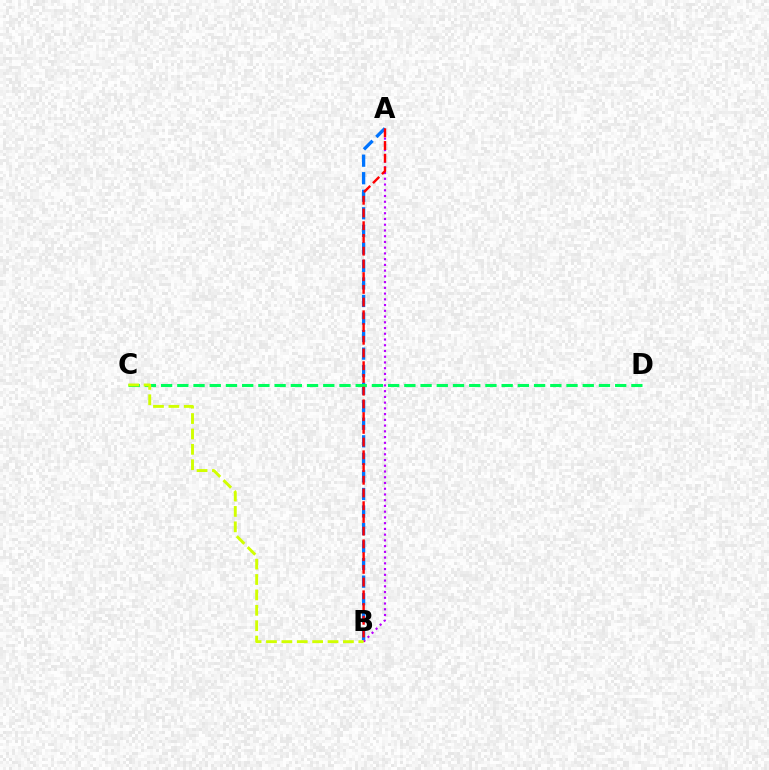{('A', 'B'): [{'color': '#0074ff', 'line_style': 'dashed', 'thickness': 2.38}, {'color': '#b900ff', 'line_style': 'dotted', 'thickness': 1.56}, {'color': '#ff0000', 'line_style': 'dashed', 'thickness': 1.73}], ('C', 'D'): [{'color': '#00ff5c', 'line_style': 'dashed', 'thickness': 2.2}], ('B', 'C'): [{'color': '#d1ff00', 'line_style': 'dashed', 'thickness': 2.09}]}